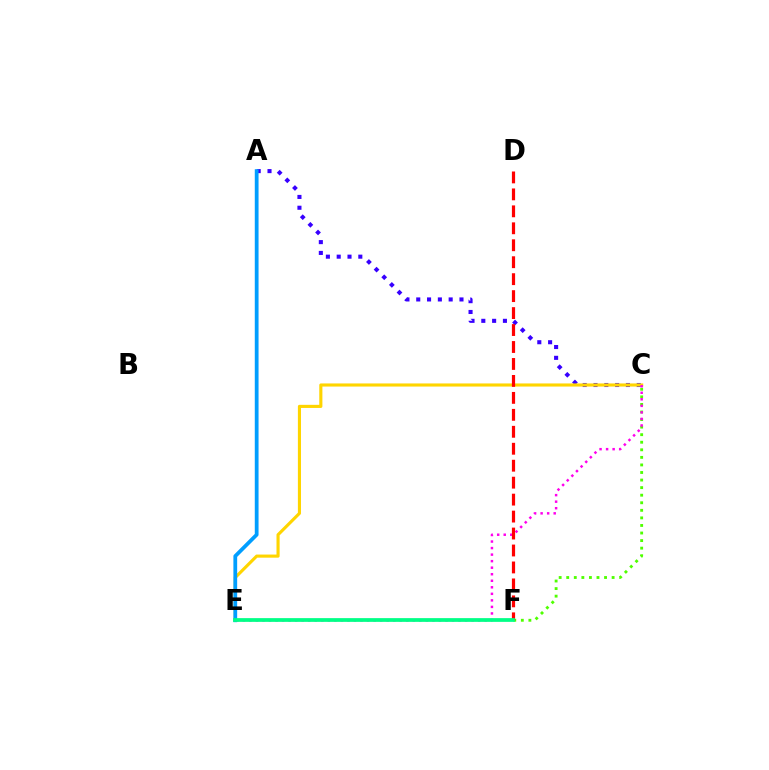{('A', 'C'): [{'color': '#3700ff', 'line_style': 'dotted', 'thickness': 2.94}], ('C', 'E'): [{'color': '#ffd500', 'line_style': 'solid', 'thickness': 2.25}, {'color': '#ff00ed', 'line_style': 'dotted', 'thickness': 1.78}], ('A', 'E'): [{'color': '#009eff', 'line_style': 'solid', 'thickness': 2.71}], ('C', 'F'): [{'color': '#4fff00', 'line_style': 'dotted', 'thickness': 2.06}], ('D', 'F'): [{'color': '#ff0000', 'line_style': 'dashed', 'thickness': 2.3}], ('E', 'F'): [{'color': '#00ff86', 'line_style': 'solid', 'thickness': 2.69}]}